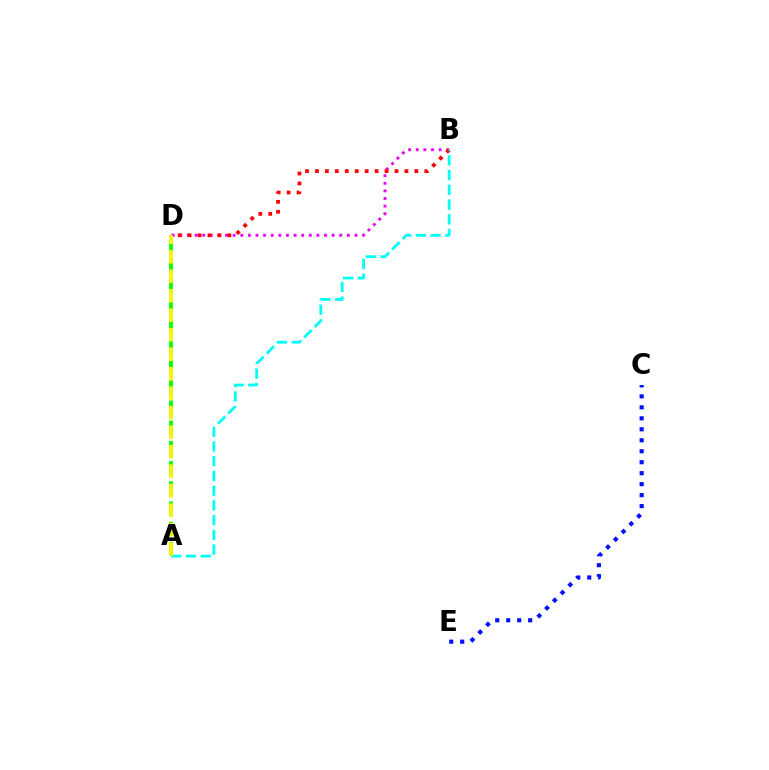{('B', 'D'): [{'color': '#ee00ff', 'line_style': 'dotted', 'thickness': 2.07}, {'color': '#ff0000', 'line_style': 'dotted', 'thickness': 2.7}], ('C', 'E'): [{'color': '#0010ff', 'line_style': 'dotted', 'thickness': 2.98}], ('A', 'D'): [{'color': '#08ff00', 'line_style': 'dashed', 'thickness': 2.75}, {'color': '#fcf500', 'line_style': 'dashed', 'thickness': 2.65}], ('A', 'B'): [{'color': '#00fff6', 'line_style': 'dashed', 'thickness': 2.0}]}